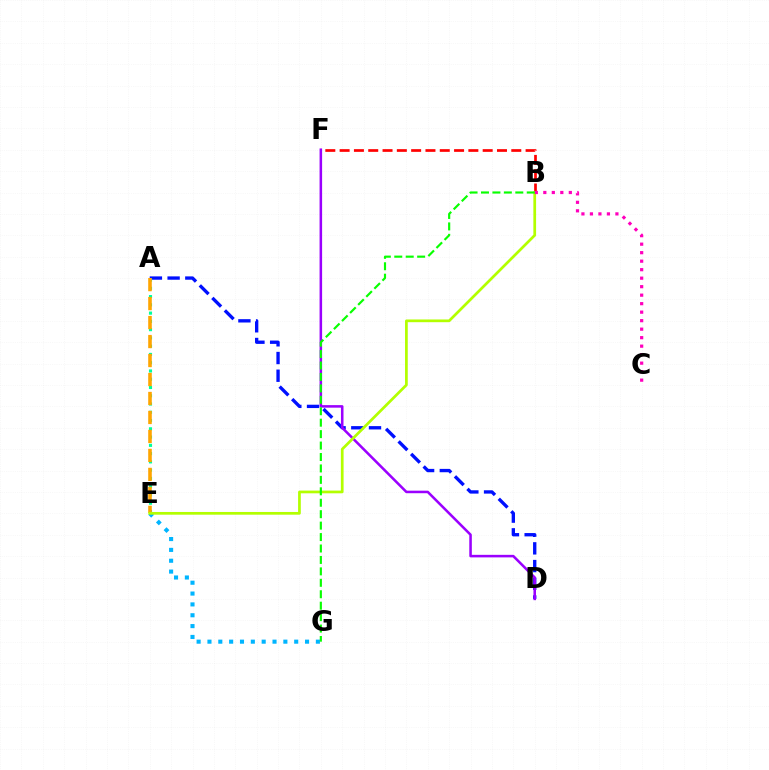{('A', 'D'): [{'color': '#0010ff', 'line_style': 'dashed', 'thickness': 2.41}], ('D', 'F'): [{'color': '#9b00ff', 'line_style': 'solid', 'thickness': 1.83}], ('A', 'E'): [{'color': '#00ff9d', 'line_style': 'dotted', 'thickness': 2.25}, {'color': '#ffa500', 'line_style': 'dashed', 'thickness': 2.58}], ('E', 'G'): [{'color': '#00b5ff', 'line_style': 'dotted', 'thickness': 2.95}], ('B', 'F'): [{'color': '#ff0000', 'line_style': 'dashed', 'thickness': 1.94}], ('B', 'E'): [{'color': '#b3ff00', 'line_style': 'solid', 'thickness': 1.96}], ('B', 'C'): [{'color': '#ff00bd', 'line_style': 'dotted', 'thickness': 2.31}], ('B', 'G'): [{'color': '#08ff00', 'line_style': 'dashed', 'thickness': 1.55}]}